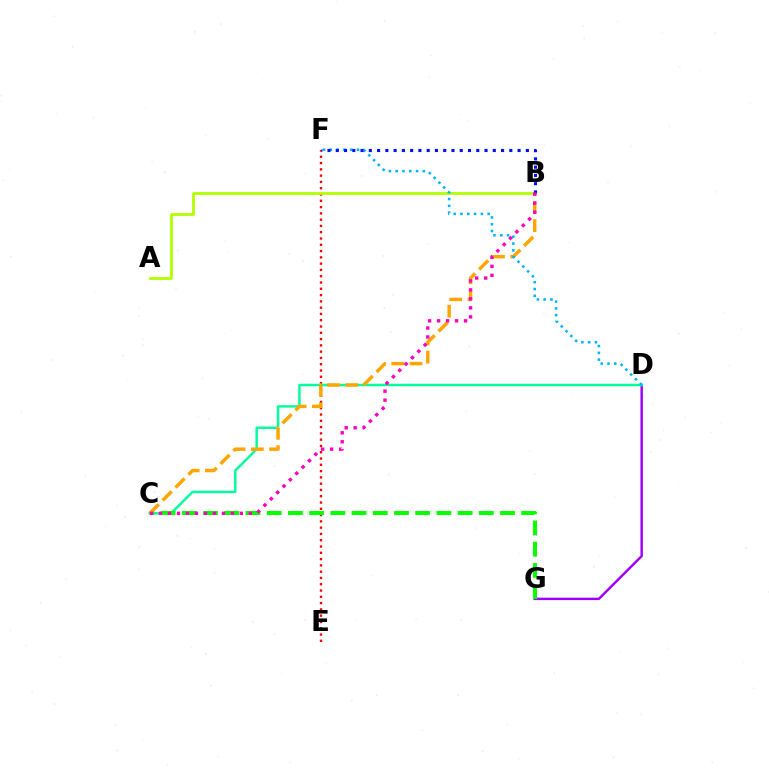{('D', 'G'): [{'color': '#9b00ff', 'line_style': 'solid', 'thickness': 1.76}], ('E', 'F'): [{'color': '#ff0000', 'line_style': 'dotted', 'thickness': 1.71}], ('C', 'D'): [{'color': '#00ff9d', 'line_style': 'solid', 'thickness': 1.78}], ('C', 'G'): [{'color': '#08ff00', 'line_style': 'dashed', 'thickness': 2.88}], ('A', 'B'): [{'color': '#b3ff00', 'line_style': 'solid', 'thickness': 2.01}], ('B', 'C'): [{'color': '#ffa500', 'line_style': 'dashed', 'thickness': 2.48}, {'color': '#ff00bd', 'line_style': 'dotted', 'thickness': 2.44}], ('D', 'F'): [{'color': '#00b5ff', 'line_style': 'dotted', 'thickness': 1.85}], ('B', 'F'): [{'color': '#0010ff', 'line_style': 'dotted', 'thickness': 2.25}]}